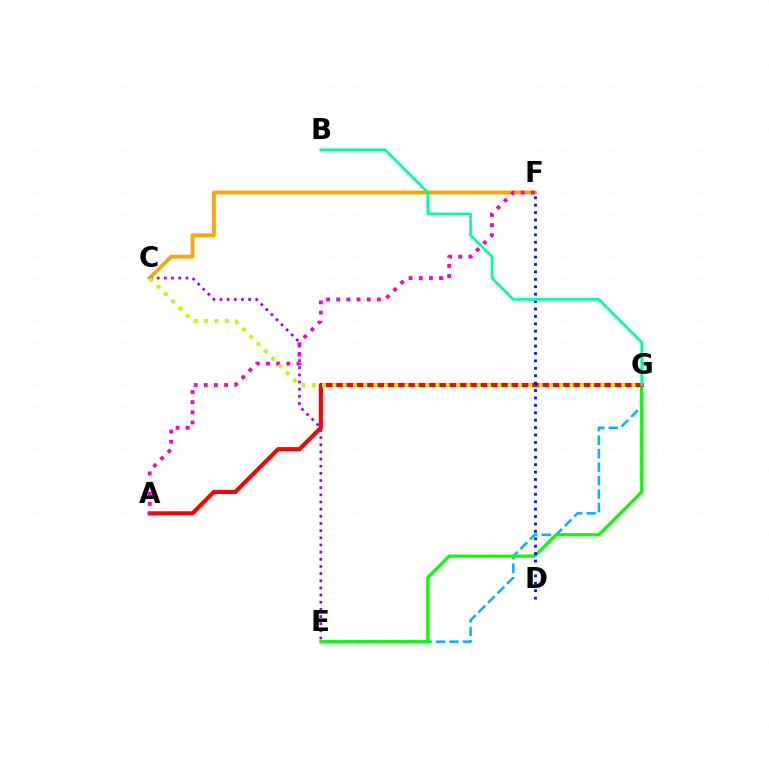{('E', 'G'): [{'color': '#00b5ff', 'line_style': 'dashed', 'thickness': 1.83}, {'color': '#08ff00', 'line_style': 'solid', 'thickness': 2.3}], ('A', 'G'): [{'color': '#ff0000', 'line_style': 'solid', 'thickness': 2.98}], ('C', 'F'): [{'color': '#ffa500', 'line_style': 'solid', 'thickness': 2.76}], ('C', 'E'): [{'color': '#9b00ff', 'line_style': 'dotted', 'thickness': 1.94}], ('A', 'F'): [{'color': '#ff00bd', 'line_style': 'dotted', 'thickness': 2.76}], ('D', 'F'): [{'color': '#0010ff', 'line_style': 'dotted', 'thickness': 2.01}], ('B', 'G'): [{'color': '#00ff9d', 'line_style': 'solid', 'thickness': 1.91}], ('C', 'G'): [{'color': '#b3ff00', 'line_style': 'dotted', 'thickness': 2.8}]}